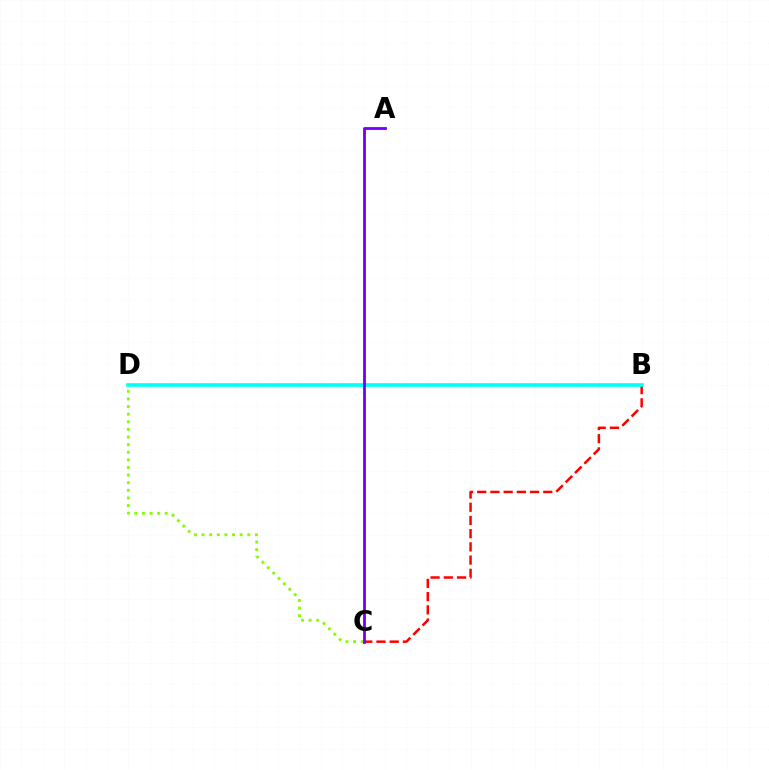{('C', 'D'): [{'color': '#84ff00', 'line_style': 'dotted', 'thickness': 2.07}], ('B', 'C'): [{'color': '#ff0000', 'line_style': 'dashed', 'thickness': 1.8}], ('B', 'D'): [{'color': '#00fff6', 'line_style': 'solid', 'thickness': 2.63}], ('A', 'C'): [{'color': '#7200ff', 'line_style': 'solid', 'thickness': 2.03}]}